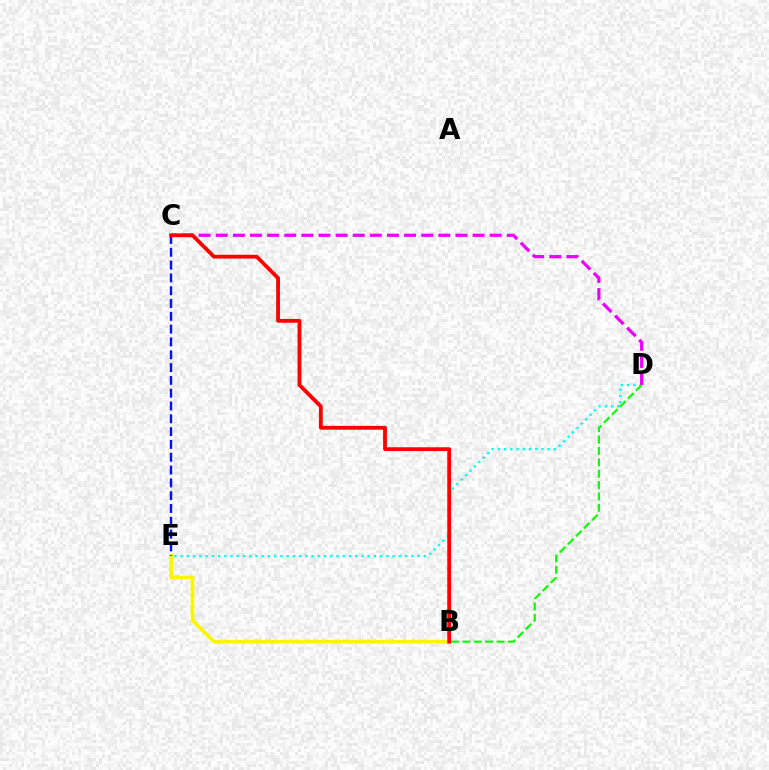{('D', 'E'): [{'color': '#00fff6', 'line_style': 'dotted', 'thickness': 1.69}], ('C', 'D'): [{'color': '#ee00ff', 'line_style': 'dashed', 'thickness': 2.33}], ('B', 'E'): [{'color': '#fcf500', 'line_style': 'solid', 'thickness': 2.61}], ('C', 'E'): [{'color': '#0010ff', 'line_style': 'dashed', 'thickness': 1.74}], ('B', 'D'): [{'color': '#08ff00', 'line_style': 'dashed', 'thickness': 1.55}], ('B', 'C'): [{'color': '#ff0000', 'line_style': 'solid', 'thickness': 2.74}]}